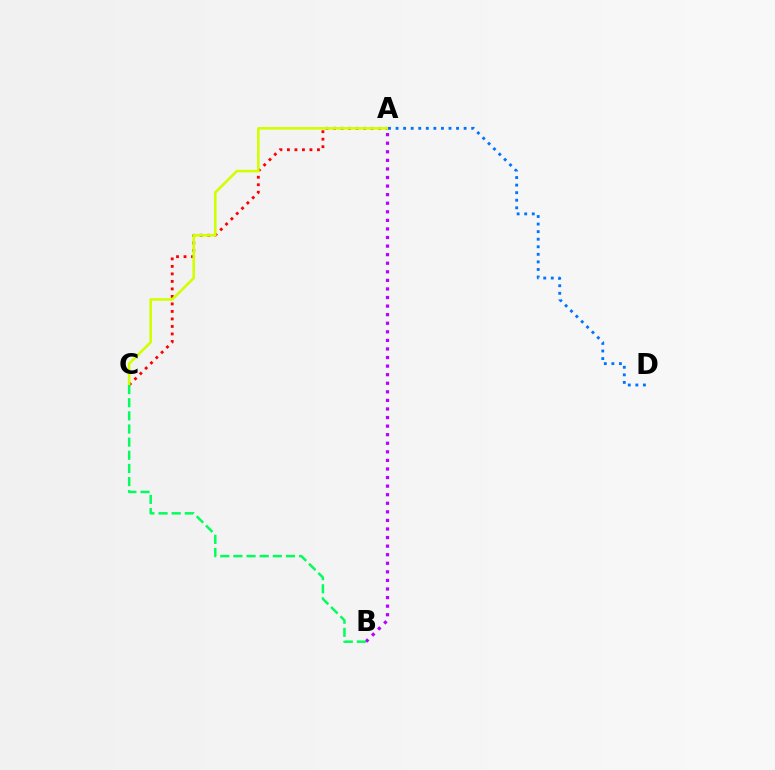{('A', 'C'): [{'color': '#ff0000', 'line_style': 'dotted', 'thickness': 2.04}, {'color': '#d1ff00', 'line_style': 'solid', 'thickness': 1.88}], ('A', 'B'): [{'color': '#b900ff', 'line_style': 'dotted', 'thickness': 2.33}], ('B', 'C'): [{'color': '#00ff5c', 'line_style': 'dashed', 'thickness': 1.78}], ('A', 'D'): [{'color': '#0074ff', 'line_style': 'dotted', 'thickness': 2.05}]}